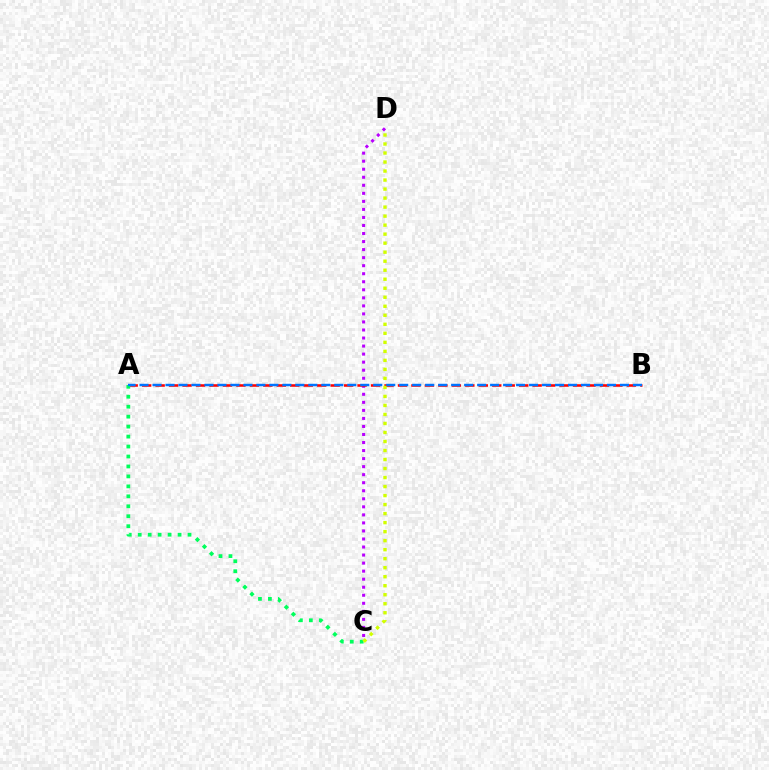{('C', 'D'): [{'color': '#b900ff', 'line_style': 'dotted', 'thickness': 2.18}, {'color': '#d1ff00', 'line_style': 'dotted', 'thickness': 2.45}], ('A', 'B'): [{'color': '#ff0000', 'line_style': 'dashed', 'thickness': 1.83}, {'color': '#0074ff', 'line_style': 'dashed', 'thickness': 1.76}], ('A', 'C'): [{'color': '#00ff5c', 'line_style': 'dotted', 'thickness': 2.71}]}